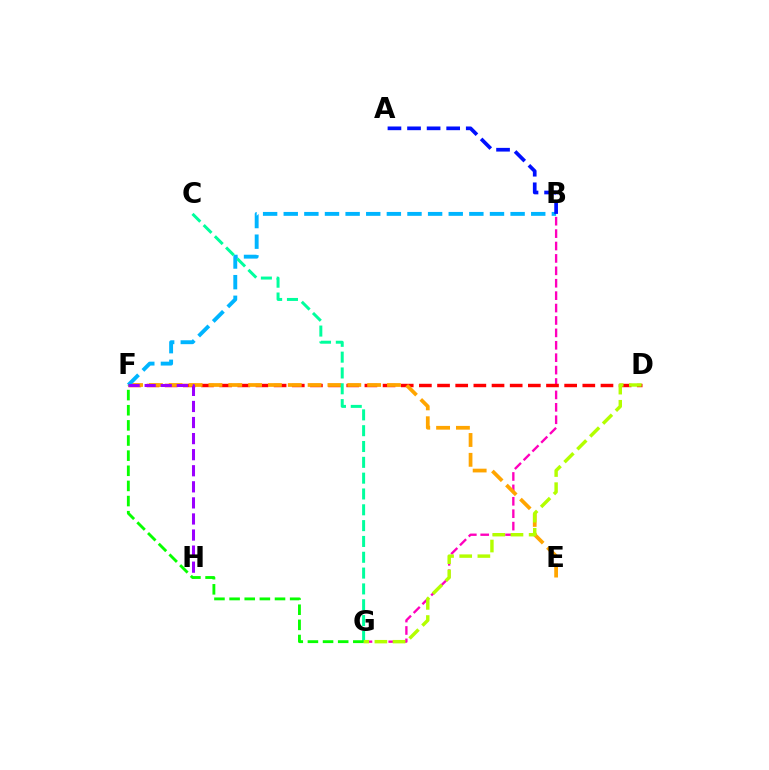{('B', 'G'): [{'color': '#ff00bd', 'line_style': 'dashed', 'thickness': 1.69}], ('D', 'F'): [{'color': '#ff0000', 'line_style': 'dashed', 'thickness': 2.47}], ('E', 'F'): [{'color': '#ffa500', 'line_style': 'dashed', 'thickness': 2.7}], ('B', 'F'): [{'color': '#00b5ff', 'line_style': 'dashed', 'thickness': 2.8}], ('A', 'B'): [{'color': '#0010ff', 'line_style': 'dashed', 'thickness': 2.66}], ('F', 'H'): [{'color': '#9b00ff', 'line_style': 'dashed', 'thickness': 2.18}], ('C', 'G'): [{'color': '#00ff9d', 'line_style': 'dashed', 'thickness': 2.15}], ('D', 'G'): [{'color': '#b3ff00', 'line_style': 'dashed', 'thickness': 2.47}], ('F', 'G'): [{'color': '#08ff00', 'line_style': 'dashed', 'thickness': 2.06}]}